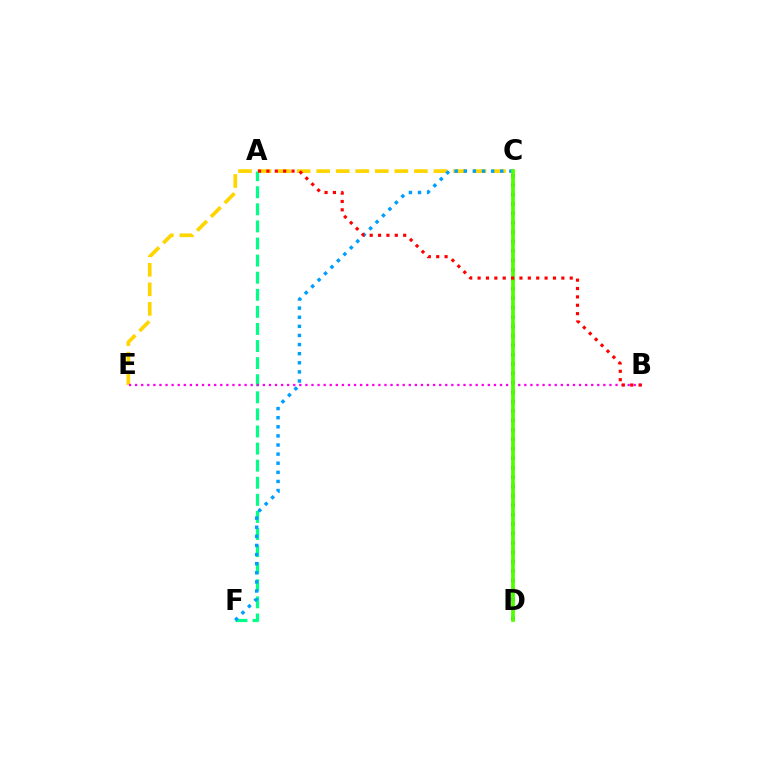{('C', 'E'): [{'color': '#ffd500', 'line_style': 'dashed', 'thickness': 2.65}], ('C', 'D'): [{'color': '#3700ff', 'line_style': 'dotted', 'thickness': 2.56}, {'color': '#4fff00', 'line_style': 'solid', 'thickness': 2.7}], ('A', 'F'): [{'color': '#00ff86', 'line_style': 'dashed', 'thickness': 2.32}], ('C', 'F'): [{'color': '#009eff', 'line_style': 'dotted', 'thickness': 2.47}], ('B', 'E'): [{'color': '#ff00ed', 'line_style': 'dotted', 'thickness': 1.65}], ('A', 'B'): [{'color': '#ff0000', 'line_style': 'dotted', 'thickness': 2.28}]}